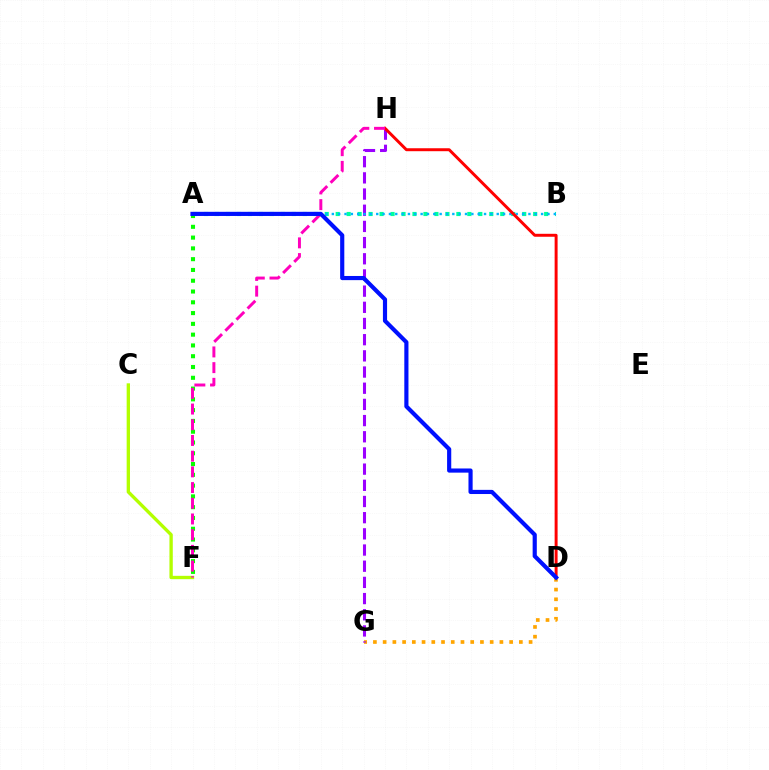{('D', 'G'): [{'color': '#ffa500', 'line_style': 'dotted', 'thickness': 2.64}], ('G', 'H'): [{'color': '#9b00ff', 'line_style': 'dashed', 'thickness': 2.2}], ('A', 'B'): [{'color': '#00ff9d', 'line_style': 'dotted', 'thickness': 2.98}, {'color': '#00b5ff', 'line_style': 'dotted', 'thickness': 1.72}], ('C', 'F'): [{'color': '#b3ff00', 'line_style': 'solid', 'thickness': 2.41}], ('D', 'H'): [{'color': '#ff0000', 'line_style': 'solid', 'thickness': 2.13}], ('A', 'F'): [{'color': '#08ff00', 'line_style': 'dotted', 'thickness': 2.93}], ('F', 'H'): [{'color': '#ff00bd', 'line_style': 'dashed', 'thickness': 2.13}], ('A', 'D'): [{'color': '#0010ff', 'line_style': 'solid', 'thickness': 2.99}]}